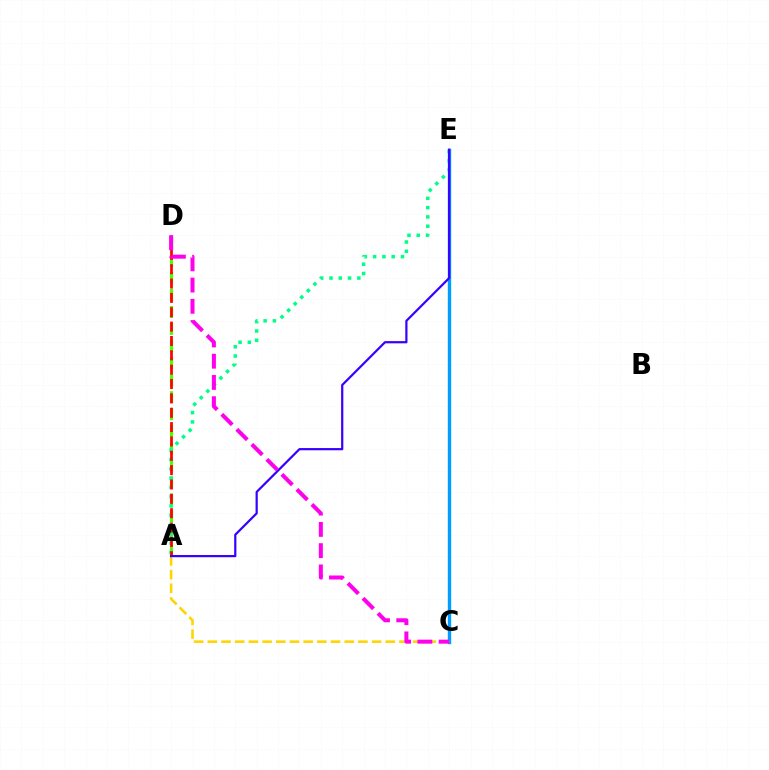{('A', 'D'): [{'color': '#4fff00', 'line_style': 'dashed', 'thickness': 2.32}, {'color': '#ff0000', 'line_style': 'dashed', 'thickness': 1.95}], ('A', 'E'): [{'color': '#00ff86', 'line_style': 'dotted', 'thickness': 2.52}, {'color': '#3700ff', 'line_style': 'solid', 'thickness': 1.59}], ('C', 'E'): [{'color': '#009eff', 'line_style': 'solid', 'thickness': 2.43}], ('A', 'C'): [{'color': '#ffd500', 'line_style': 'dashed', 'thickness': 1.86}], ('C', 'D'): [{'color': '#ff00ed', 'line_style': 'dashed', 'thickness': 2.89}]}